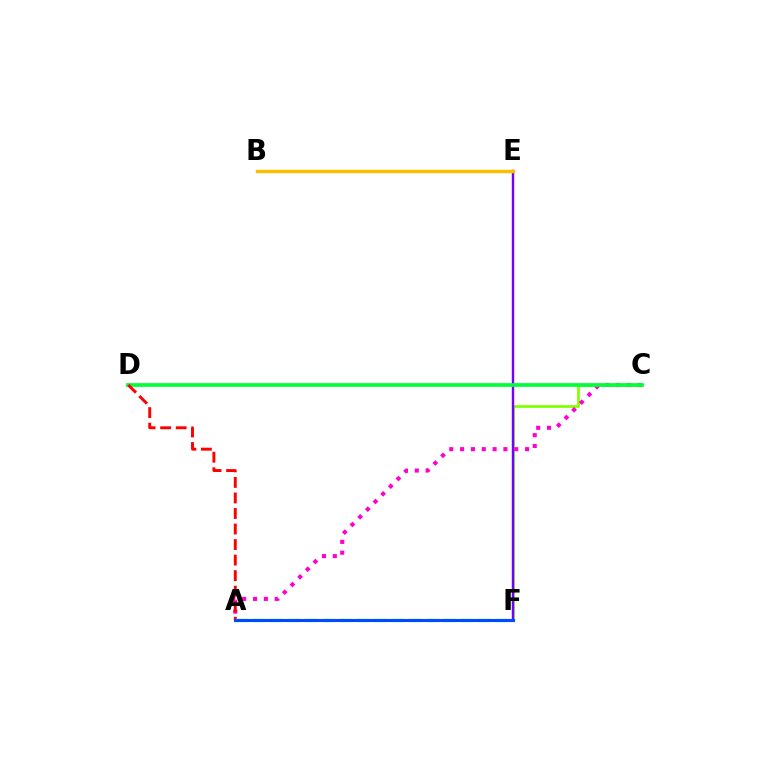{('C', 'F'): [{'color': '#84ff00', 'line_style': 'solid', 'thickness': 1.97}], ('E', 'F'): [{'color': '#7200ff', 'line_style': 'solid', 'thickness': 1.74}], ('A', 'C'): [{'color': '#ff00cf', 'line_style': 'dotted', 'thickness': 2.94}], ('B', 'E'): [{'color': '#ffbd00', 'line_style': 'solid', 'thickness': 2.46}], ('C', 'D'): [{'color': '#00ff39', 'line_style': 'solid', 'thickness': 2.67}], ('A', 'D'): [{'color': '#ff0000', 'line_style': 'dashed', 'thickness': 2.11}], ('A', 'F'): [{'color': '#00fff6', 'line_style': 'dashed', 'thickness': 2.35}, {'color': '#004bff', 'line_style': 'solid', 'thickness': 2.21}]}